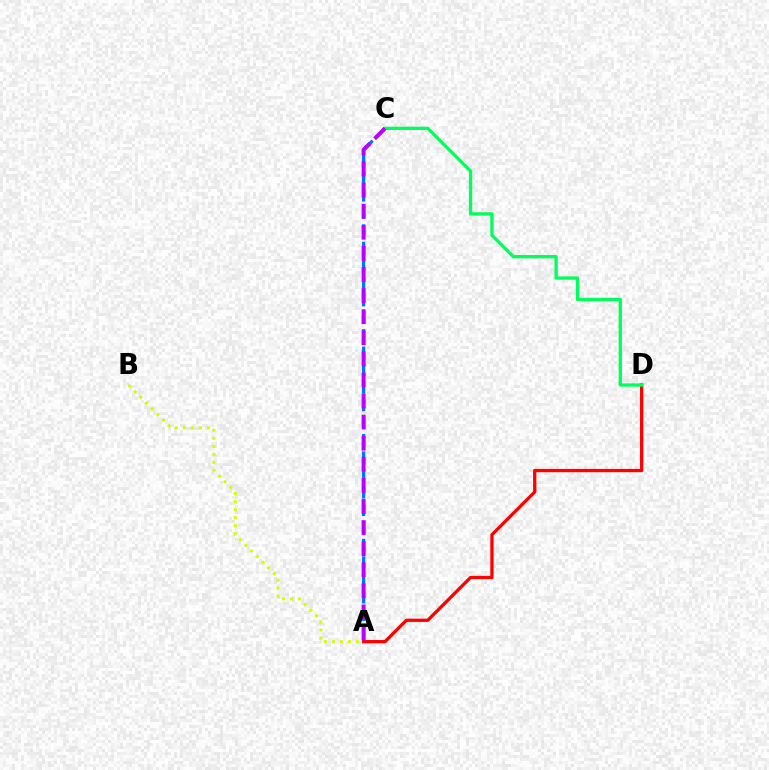{('A', 'D'): [{'color': '#ff0000', 'line_style': 'solid', 'thickness': 2.37}], ('A', 'C'): [{'color': '#0074ff', 'line_style': 'dashed', 'thickness': 2.37}, {'color': '#b900ff', 'line_style': 'dashed', 'thickness': 2.87}], ('C', 'D'): [{'color': '#00ff5c', 'line_style': 'solid', 'thickness': 2.37}], ('A', 'B'): [{'color': '#d1ff00', 'line_style': 'dotted', 'thickness': 2.18}]}